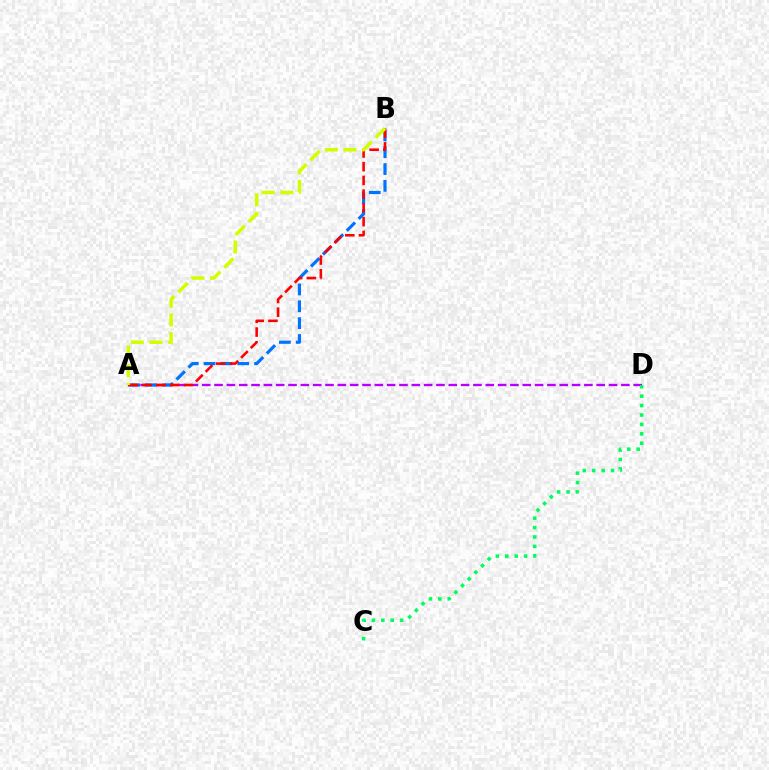{('A', 'D'): [{'color': '#b900ff', 'line_style': 'dashed', 'thickness': 1.67}], ('A', 'B'): [{'color': '#0074ff', 'line_style': 'dashed', 'thickness': 2.29}, {'color': '#ff0000', 'line_style': 'dashed', 'thickness': 1.87}, {'color': '#d1ff00', 'line_style': 'dashed', 'thickness': 2.54}], ('C', 'D'): [{'color': '#00ff5c', 'line_style': 'dotted', 'thickness': 2.56}]}